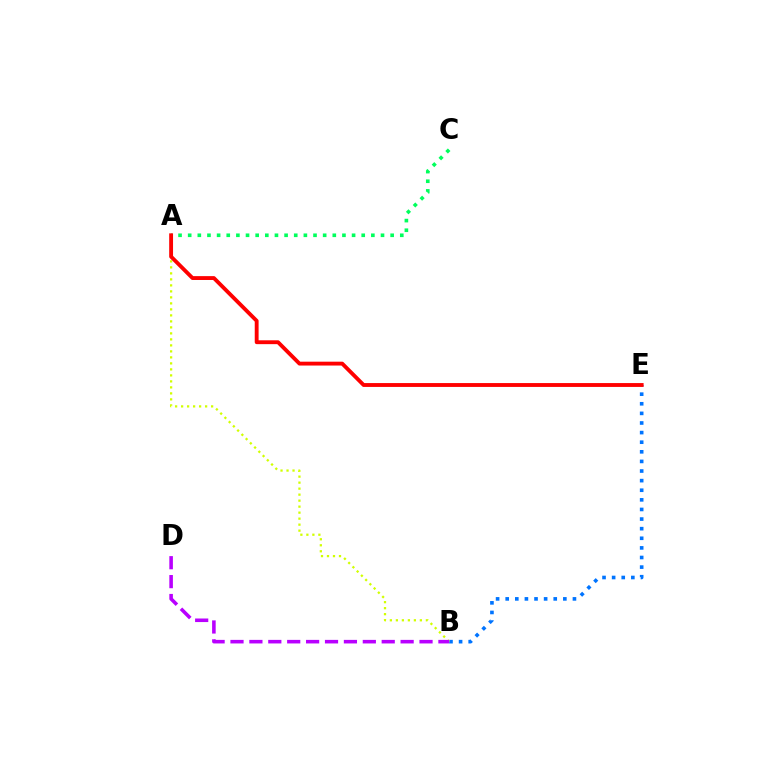{('A', 'C'): [{'color': '#00ff5c', 'line_style': 'dotted', 'thickness': 2.62}], ('B', 'E'): [{'color': '#0074ff', 'line_style': 'dotted', 'thickness': 2.61}], ('A', 'B'): [{'color': '#d1ff00', 'line_style': 'dotted', 'thickness': 1.63}], ('B', 'D'): [{'color': '#b900ff', 'line_style': 'dashed', 'thickness': 2.57}], ('A', 'E'): [{'color': '#ff0000', 'line_style': 'solid', 'thickness': 2.78}]}